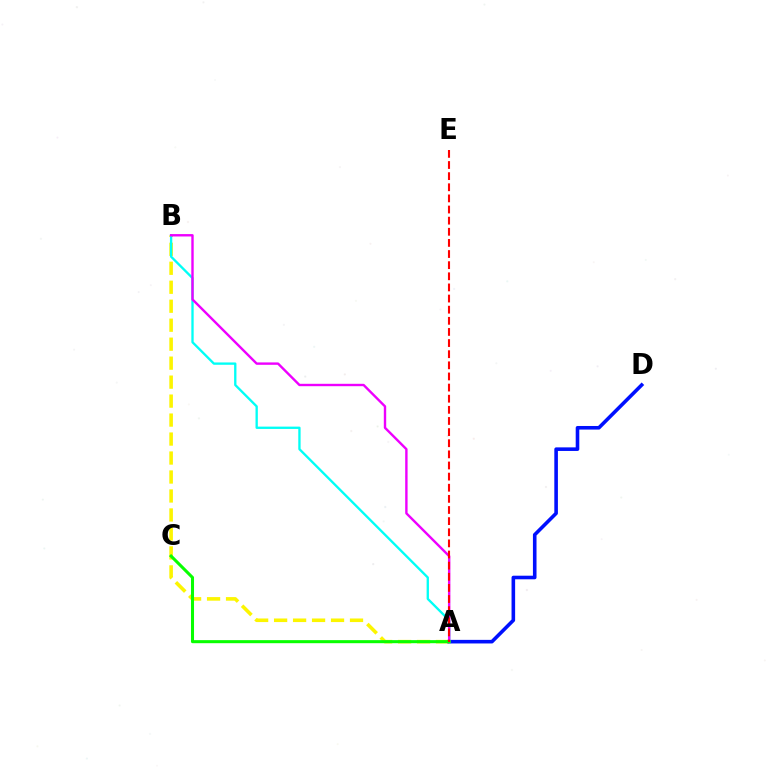{('A', 'B'): [{'color': '#fcf500', 'line_style': 'dashed', 'thickness': 2.58}, {'color': '#00fff6', 'line_style': 'solid', 'thickness': 1.68}, {'color': '#ee00ff', 'line_style': 'solid', 'thickness': 1.72}], ('A', 'D'): [{'color': '#0010ff', 'line_style': 'solid', 'thickness': 2.58}], ('A', 'C'): [{'color': '#08ff00', 'line_style': 'solid', 'thickness': 2.2}], ('A', 'E'): [{'color': '#ff0000', 'line_style': 'dashed', 'thickness': 1.51}]}